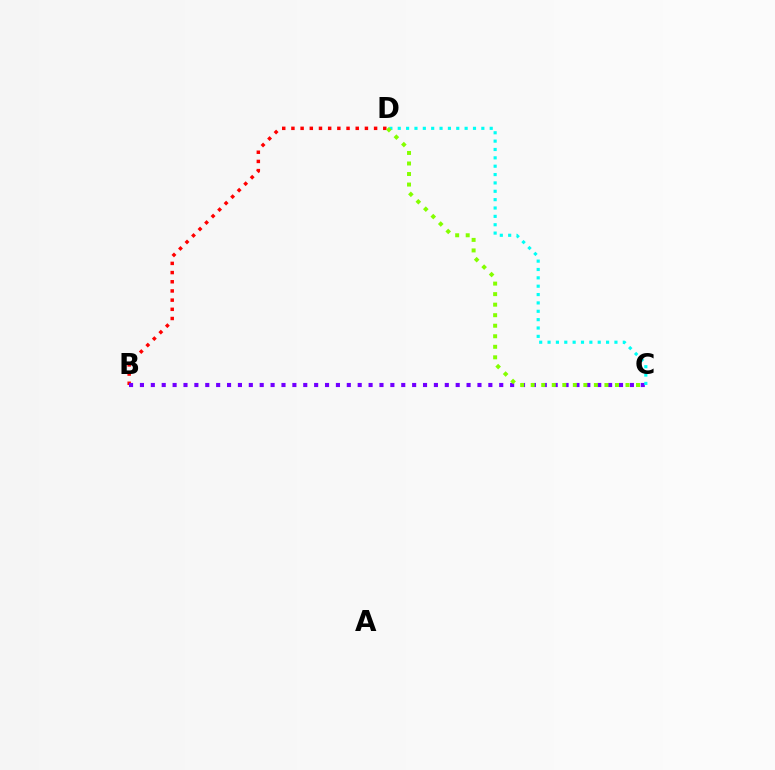{('B', 'D'): [{'color': '#ff0000', 'line_style': 'dotted', 'thickness': 2.5}], ('B', 'C'): [{'color': '#7200ff', 'line_style': 'dotted', 'thickness': 2.96}], ('C', 'D'): [{'color': '#00fff6', 'line_style': 'dotted', 'thickness': 2.27}, {'color': '#84ff00', 'line_style': 'dotted', 'thickness': 2.86}]}